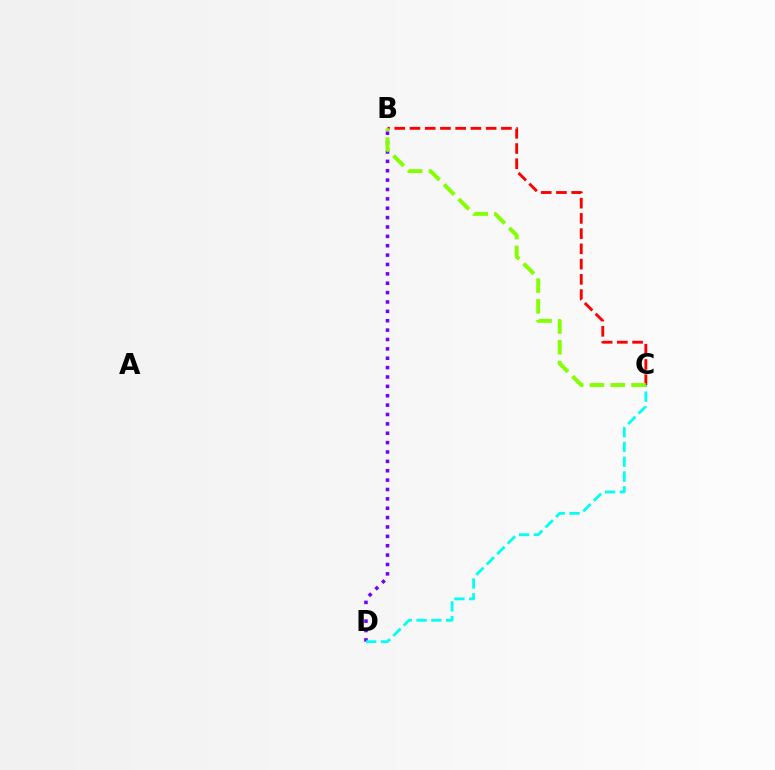{('B', 'C'): [{'color': '#ff0000', 'line_style': 'dashed', 'thickness': 2.07}, {'color': '#84ff00', 'line_style': 'dashed', 'thickness': 2.83}], ('B', 'D'): [{'color': '#7200ff', 'line_style': 'dotted', 'thickness': 2.55}], ('C', 'D'): [{'color': '#00fff6', 'line_style': 'dashed', 'thickness': 2.01}]}